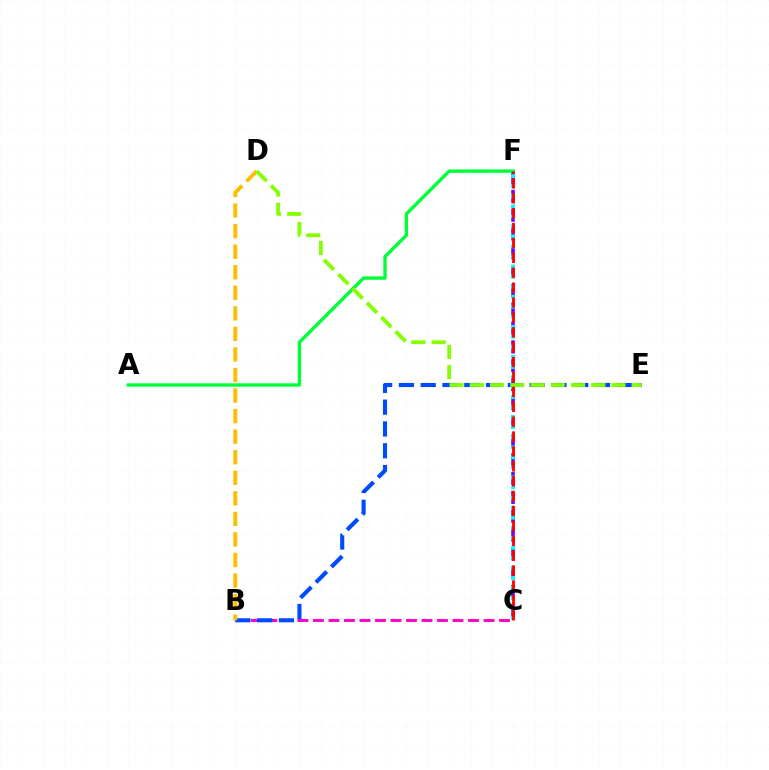{('C', 'F'): [{'color': '#7200ff', 'line_style': 'dashed', 'thickness': 2.56}, {'color': '#00fff6', 'line_style': 'dotted', 'thickness': 2.73}, {'color': '#ff0000', 'line_style': 'dashed', 'thickness': 2.02}], ('B', 'C'): [{'color': '#ff00cf', 'line_style': 'dashed', 'thickness': 2.11}], ('B', 'E'): [{'color': '#004bff', 'line_style': 'dashed', 'thickness': 2.96}], ('A', 'F'): [{'color': '#00ff39', 'line_style': 'solid', 'thickness': 2.43}], ('B', 'D'): [{'color': '#ffbd00', 'line_style': 'dashed', 'thickness': 2.79}], ('D', 'E'): [{'color': '#84ff00', 'line_style': 'dashed', 'thickness': 2.75}]}